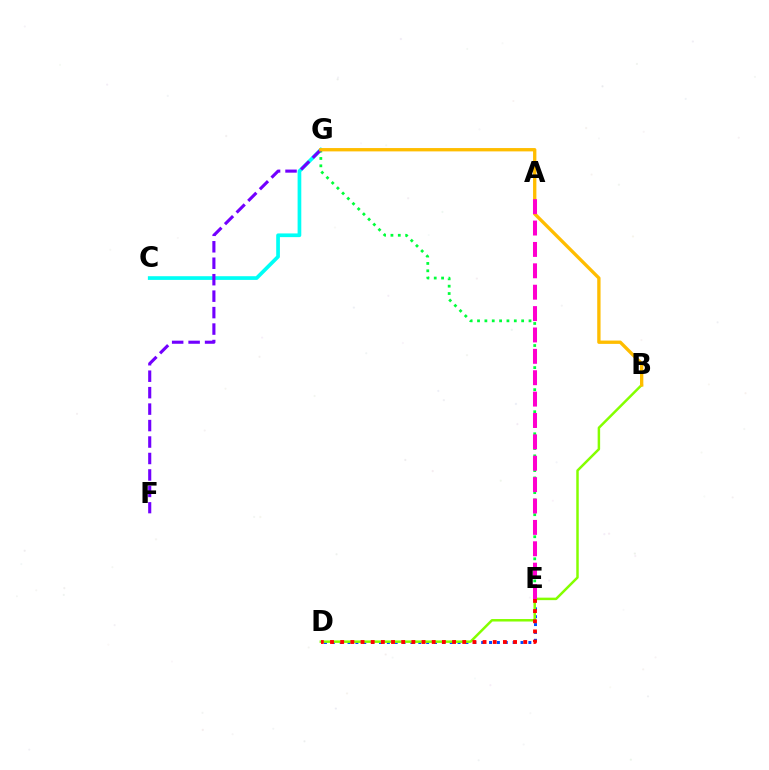{('D', 'E'): [{'color': '#004bff', 'line_style': 'dotted', 'thickness': 2.14}, {'color': '#ff0000', 'line_style': 'dotted', 'thickness': 2.76}], ('C', 'G'): [{'color': '#00fff6', 'line_style': 'solid', 'thickness': 2.66}], ('E', 'G'): [{'color': '#00ff39', 'line_style': 'dotted', 'thickness': 2.0}], ('F', 'G'): [{'color': '#7200ff', 'line_style': 'dashed', 'thickness': 2.24}], ('B', 'D'): [{'color': '#84ff00', 'line_style': 'solid', 'thickness': 1.79}], ('B', 'G'): [{'color': '#ffbd00', 'line_style': 'solid', 'thickness': 2.4}], ('A', 'E'): [{'color': '#ff00cf', 'line_style': 'dashed', 'thickness': 2.9}]}